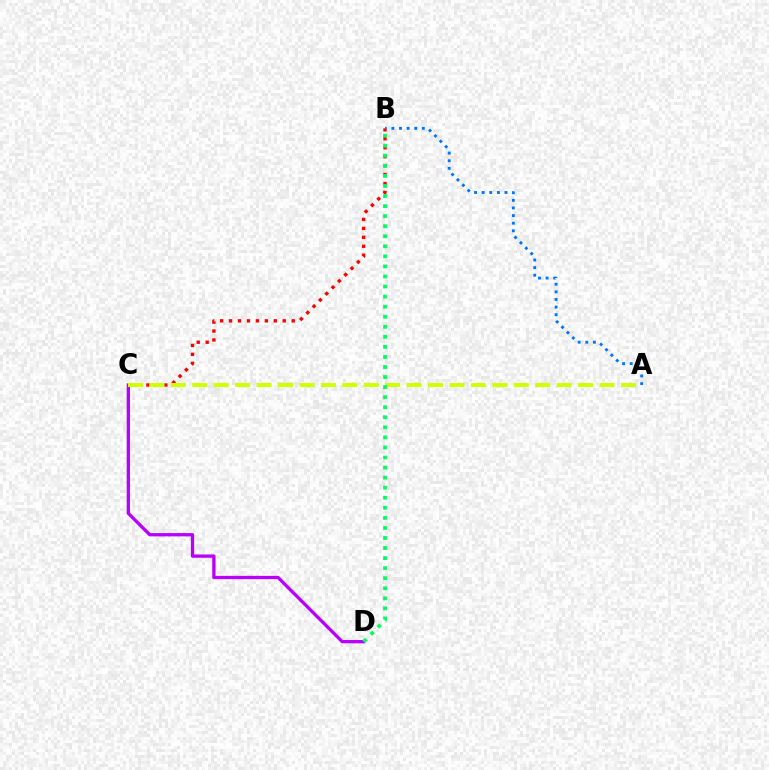{('B', 'C'): [{'color': '#ff0000', 'line_style': 'dotted', 'thickness': 2.43}], ('C', 'D'): [{'color': '#b900ff', 'line_style': 'solid', 'thickness': 2.38}], ('A', 'C'): [{'color': '#d1ff00', 'line_style': 'dashed', 'thickness': 2.91}], ('B', 'D'): [{'color': '#00ff5c', 'line_style': 'dotted', 'thickness': 2.73}], ('A', 'B'): [{'color': '#0074ff', 'line_style': 'dotted', 'thickness': 2.07}]}